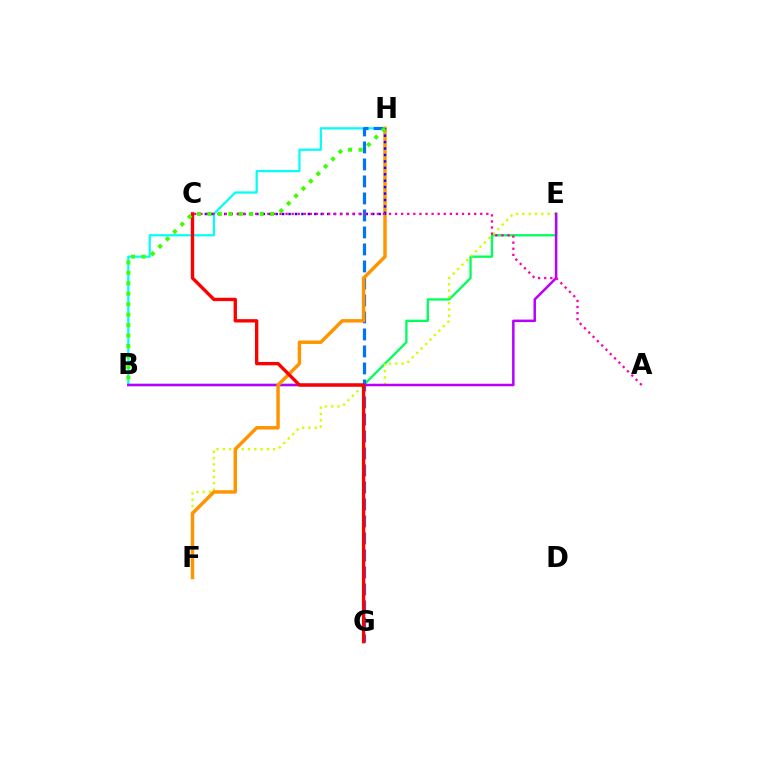{('B', 'H'): [{'color': '#00fff6', 'line_style': 'solid', 'thickness': 1.6}, {'color': '#3dff00', 'line_style': 'dotted', 'thickness': 2.84}], ('B', 'E'): [{'color': '#00ff5c', 'line_style': 'solid', 'thickness': 1.67}, {'color': '#b900ff', 'line_style': 'solid', 'thickness': 1.81}], ('E', 'F'): [{'color': '#d1ff00', 'line_style': 'dotted', 'thickness': 1.71}], ('G', 'H'): [{'color': '#0074ff', 'line_style': 'dashed', 'thickness': 2.31}], ('F', 'H'): [{'color': '#ff9400', 'line_style': 'solid', 'thickness': 2.49}], ('C', 'H'): [{'color': '#2500ff', 'line_style': 'dotted', 'thickness': 1.75}], ('A', 'C'): [{'color': '#ff00ac', 'line_style': 'dotted', 'thickness': 1.65}], ('C', 'G'): [{'color': '#ff0000', 'line_style': 'solid', 'thickness': 2.42}]}